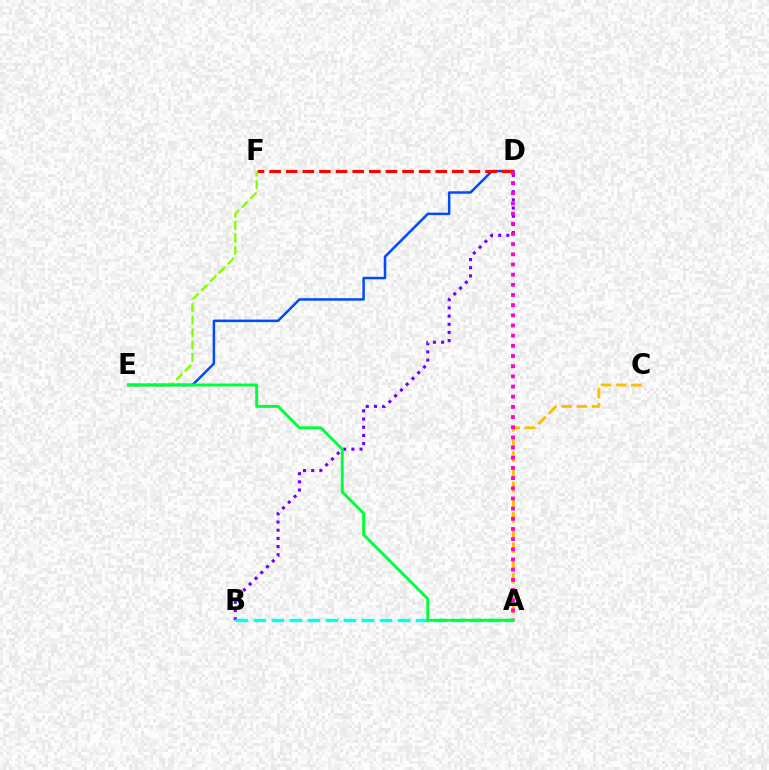{('B', 'D'): [{'color': '#7200ff', 'line_style': 'dotted', 'thickness': 2.22}], ('A', 'C'): [{'color': '#ffbd00', 'line_style': 'dashed', 'thickness': 2.06}], ('D', 'E'): [{'color': '#004bff', 'line_style': 'solid', 'thickness': 1.8}], ('A', 'B'): [{'color': '#00fff6', 'line_style': 'dashed', 'thickness': 2.45}], ('D', 'F'): [{'color': '#ff0000', 'line_style': 'dashed', 'thickness': 2.26}], ('E', 'F'): [{'color': '#84ff00', 'line_style': 'dashed', 'thickness': 1.69}], ('A', 'D'): [{'color': '#ff00cf', 'line_style': 'dotted', 'thickness': 2.76}], ('A', 'E'): [{'color': '#00ff39', 'line_style': 'solid', 'thickness': 2.1}]}